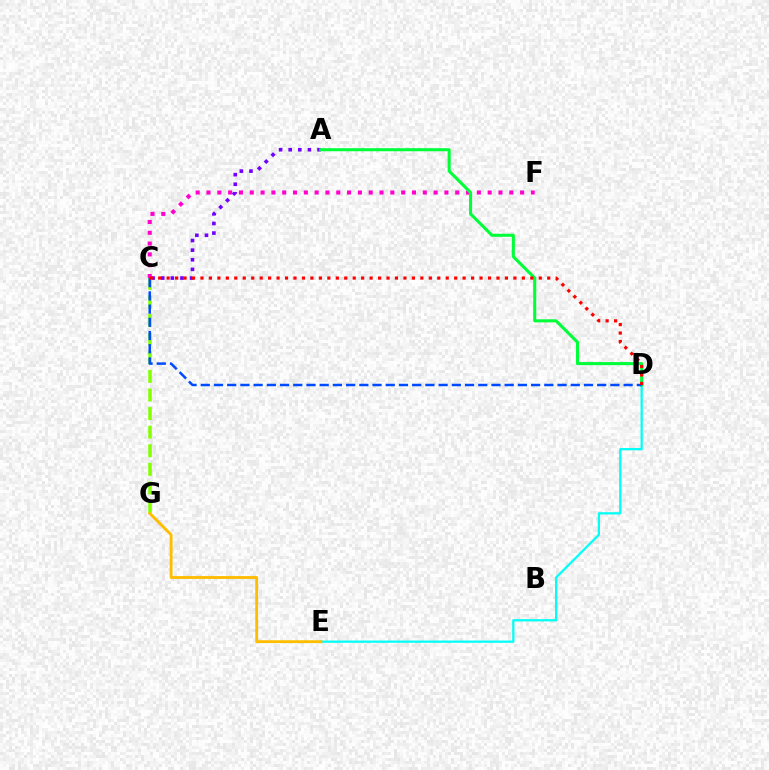{('A', 'C'): [{'color': '#7200ff', 'line_style': 'dotted', 'thickness': 2.61}], ('D', 'E'): [{'color': '#00fff6', 'line_style': 'solid', 'thickness': 1.62}], ('C', 'G'): [{'color': '#84ff00', 'line_style': 'dashed', 'thickness': 2.53}], ('C', 'F'): [{'color': '#ff00cf', 'line_style': 'dotted', 'thickness': 2.94}], ('A', 'D'): [{'color': '#00ff39', 'line_style': 'solid', 'thickness': 2.21}], ('E', 'G'): [{'color': '#ffbd00', 'line_style': 'solid', 'thickness': 2.05}], ('C', 'D'): [{'color': '#004bff', 'line_style': 'dashed', 'thickness': 1.8}, {'color': '#ff0000', 'line_style': 'dotted', 'thickness': 2.3}]}